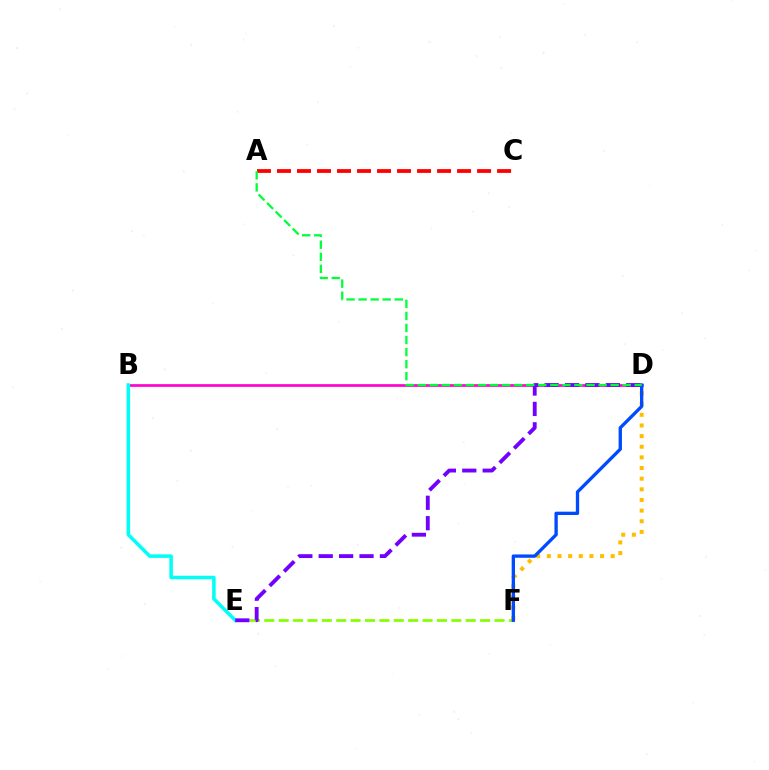{('E', 'F'): [{'color': '#84ff00', 'line_style': 'dashed', 'thickness': 1.95}], ('D', 'F'): [{'color': '#ffbd00', 'line_style': 'dotted', 'thickness': 2.89}, {'color': '#004bff', 'line_style': 'solid', 'thickness': 2.39}], ('A', 'C'): [{'color': '#ff0000', 'line_style': 'dashed', 'thickness': 2.72}], ('B', 'D'): [{'color': '#ff00cf', 'line_style': 'solid', 'thickness': 1.94}], ('B', 'E'): [{'color': '#00fff6', 'line_style': 'solid', 'thickness': 2.55}], ('D', 'E'): [{'color': '#7200ff', 'line_style': 'dashed', 'thickness': 2.77}], ('A', 'D'): [{'color': '#00ff39', 'line_style': 'dashed', 'thickness': 1.64}]}